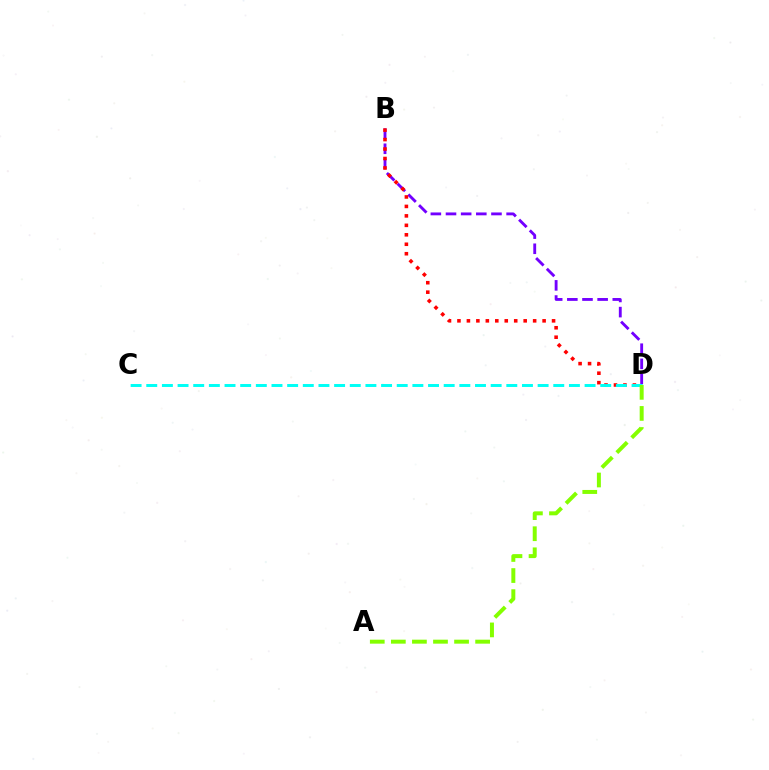{('B', 'D'): [{'color': '#7200ff', 'line_style': 'dashed', 'thickness': 2.06}, {'color': '#ff0000', 'line_style': 'dotted', 'thickness': 2.57}], ('C', 'D'): [{'color': '#00fff6', 'line_style': 'dashed', 'thickness': 2.13}], ('A', 'D'): [{'color': '#84ff00', 'line_style': 'dashed', 'thickness': 2.86}]}